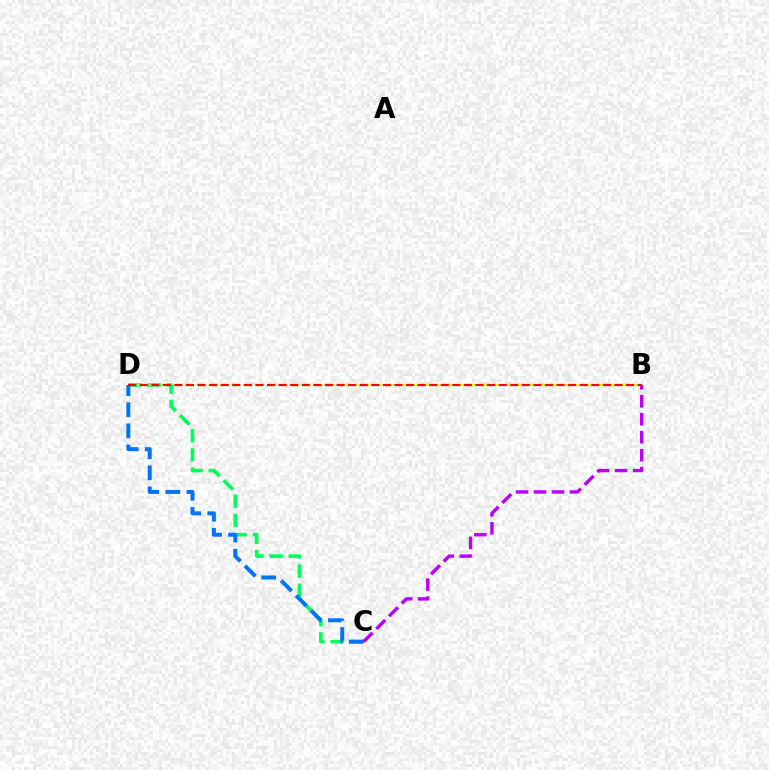{('C', 'D'): [{'color': '#00ff5c', 'line_style': 'dashed', 'thickness': 2.6}, {'color': '#0074ff', 'line_style': 'dashed', 'thickness': 2.87}], ('B', 'D'): [{'color': '#d1ff00', 'line_style': 'dashed', 'thickness': 1.6}, {'color': '#ff0000', 'line_style': 'dashed', 'thickness': 1.57}], ('B', 'C'): [{'color': '#b900ff', 'line_style': 'dashed', 'thickness': 2.44}]}